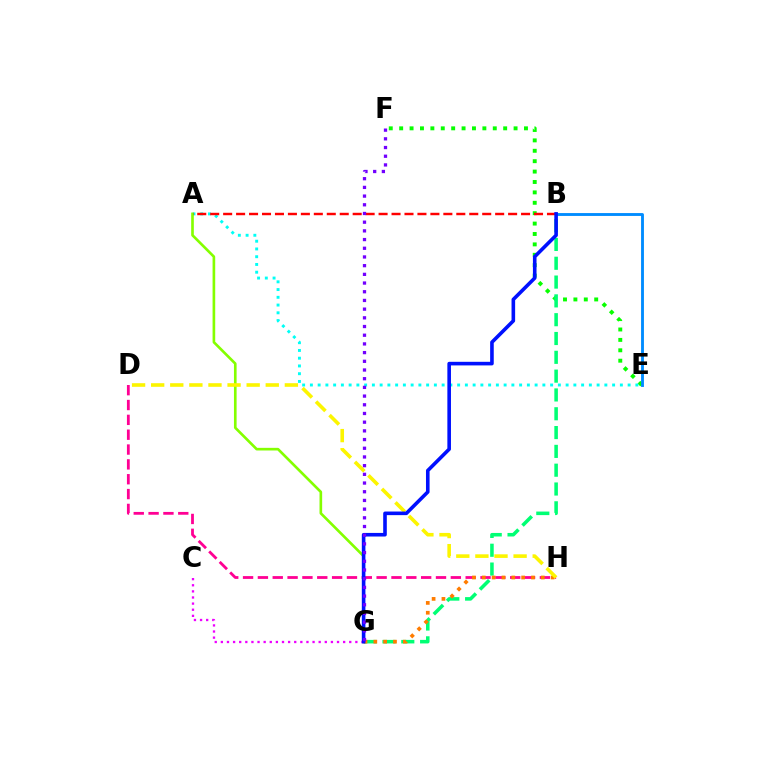{('C', 'G'): [{'color': '#ee00ff', 'line_style': 'dotted', 'thickness': 1.66}], ('E', 'F'): [{'color': '#08ff00', 'line_style': 'dotted', 'thickness': 2.83}], ('A', 'E'): [{'color': '#00fff6', 'line_style': 'dotted', 'thickness': 2.11}], ('B', 'E'): [{'color': '#008cff', 'line_style': 'solid', 'thickness': 2.06}], ('D', 'H'): [{'color': '#ff0094', 'line_style': 'dashed', 'thickness': 2.02}, {'color': '#fcf500', 'line_style': 'dashed', 'thickness': 2.59}], ('A', 'G'): [{'color': '#84ff00', 'line_style': 'solid', 'thickness': 1.9}], ('B', 'G'): [{'color': '#00ff74', 'line_style': 'dashed', 'thickness': 2.56}, {'color': '#0010ff', 'line_style': 'solid', 'thickness': 2.59}], ('A', 'B'): [{'color': '#ff0000', 'line_style': 'dashed', 'thickness': 1.76}], ('G', 'H'): [{'color': '#ff7c00', 'line_style': 'dotted', 'thickness': 2.67}], ('F', 'G'): [{'color': '#7200ff', 'line_style': 'dotted', 'thickness': 2.36}]}